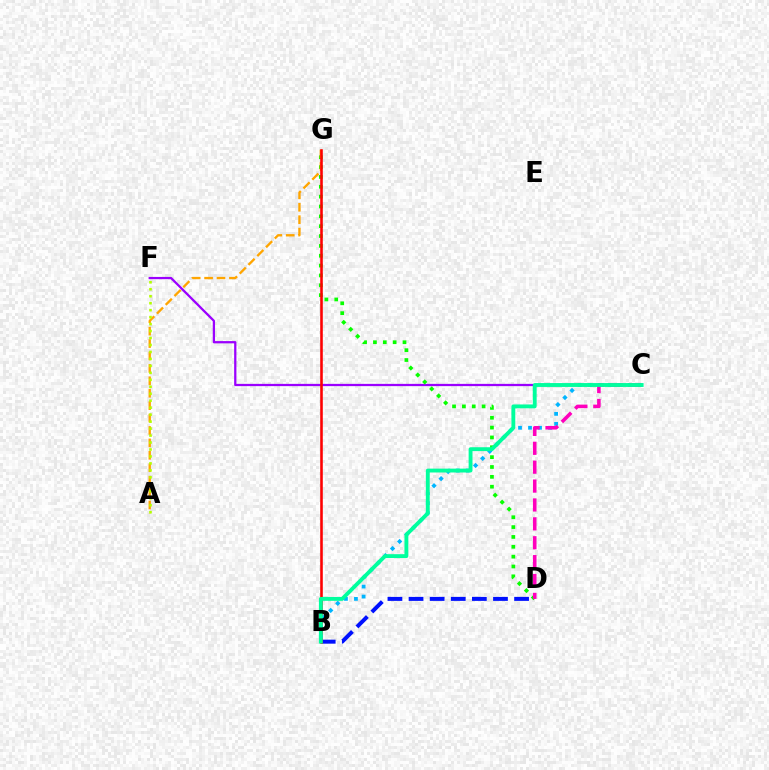{('C', 'F'): [{'color': '#9b00ff', 'line_style': 'solid', 'thickness': 1.63}], ('D', 'G'): [{'color': '#08ff00', 'line_style': 'dotted', 'thickness': 2.68}], ('B', 'D'): [{'color': '#0010ff', 'line_style': 'dashed', 'thickness': 2.87}], ('A', 'G'): [{'color': '#ffa500', 'line_style': 'dashed', 'thickness': 1.69}], ('A', 'F'): [{'color': '#b3ff00', 'line_style': 'dotted', 'thickness': 1.89}], ('B', 'G'): [{'color': '#ff0000', 'line_style': 'solid', 'thickness': 1.86}], ('B', 'C'): [{'color': '#00b5ff', 'line_style': 'dotted', 'thickness': 2.72}, {'color': '#00ff9d', 'line_style': 'solid', 'thickness': 2.78}], ('C', 'D'): [{'color': '#ff00bd', 'line_style': 'dashed', 'thickness': 2.57}]}